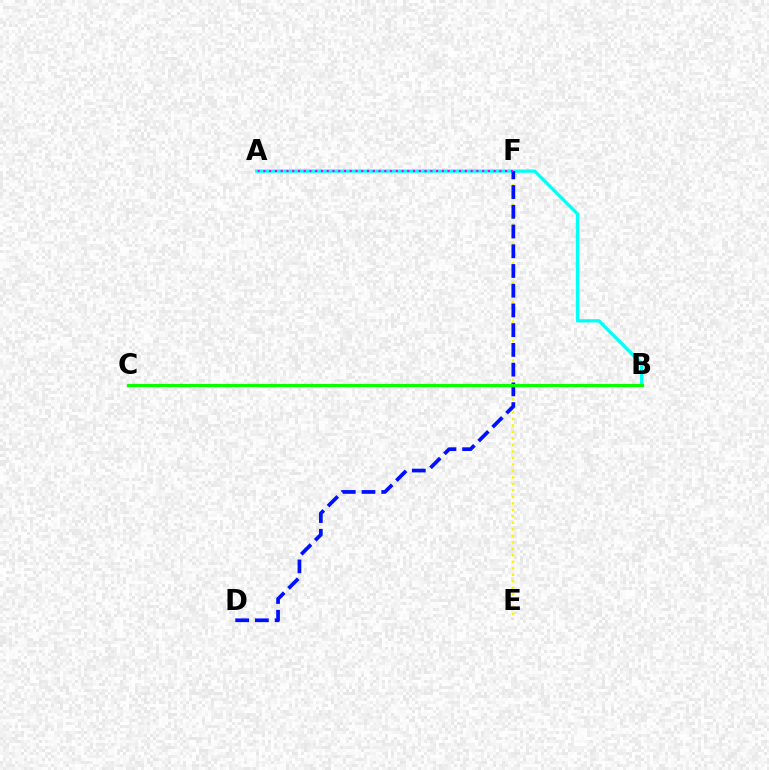{('A', 'B'): [{'color': '#00fff6', 'line_style': 'solid', 'thickness': 2.36}], ('E', 'F'): [{'color': '#fcf500', 'line_style': 'dotted', 'thickness': 1.76}], ('B', 'C'): [{'color': '#ff0000', 'line_style': 'dashed', 'thickness': 1.87}, {'color': '#08ff00', 'line_style': 'solid', 'thickness': 2.27}], ('D', 'F'): [{'color': '#0010ff', 'line_style': 'dashed', 'thickness': 2.68}], ('A', 'F'): [{'color': '#ee00ff', 'line_style': 'dotted', 'thickness': 1.56}]}